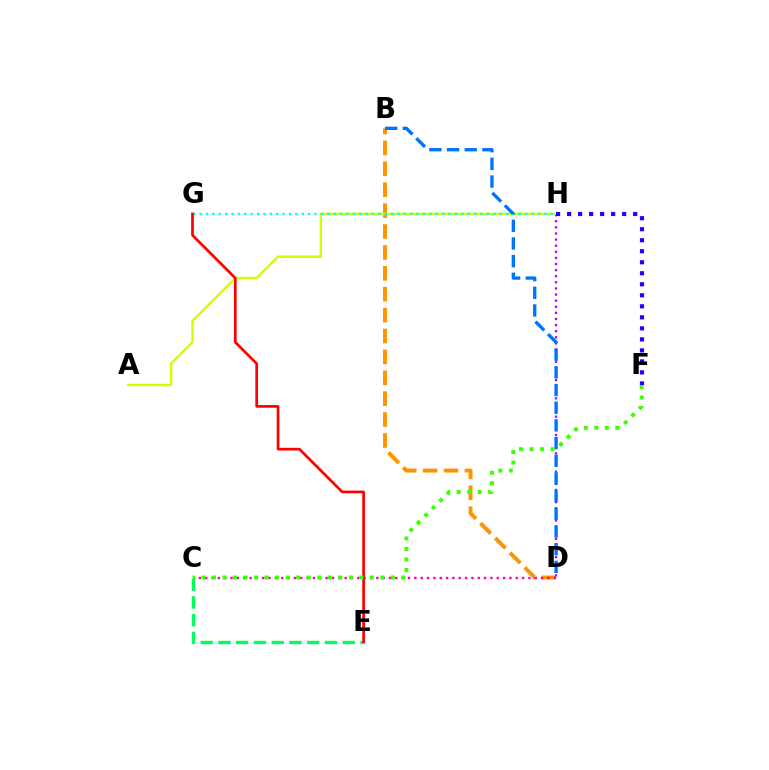{('B', 'D'): [{'color': '#ff9400', 'line_style': 'dashed', 'thickness': 2.84}, {'color': '#0074ff', 'line_style': 'dashed', 'thickness': 2.4}], ('C', 'E'): [{'color': '#00ff5c', 'line_style': 'dashed', 'thickness': 2.41}], ('D', 'H'): [{'color': '#b900ff', 'line_style': 'dotted', 'thickness': 1.66}], ('A', 'H'): [{'color': '#d1ff00', 'line_style': 'solid', 'thickness': 1.74}], ('G', 'H'): [{'color': '#00fff6', 'line_style': 'dotted', 'thickness': 1.73}], ('F', 'H'): [{'color': '#2500ff', 'line_style': 'dotted', 'thickness': 2.99}], ('C', 'D'): [{'color': '#ff00ac', 'line_style': 'dotted', 'thickness': 1.72}], ('E', 'G'): [{'color': '#ff0000', 'line_style': 'solid', 'thickness': 1.94}], ('C', 'F'): [{'color': '#3dff00', 'line_style': 'dotted', 'thickness': 2.86}]}